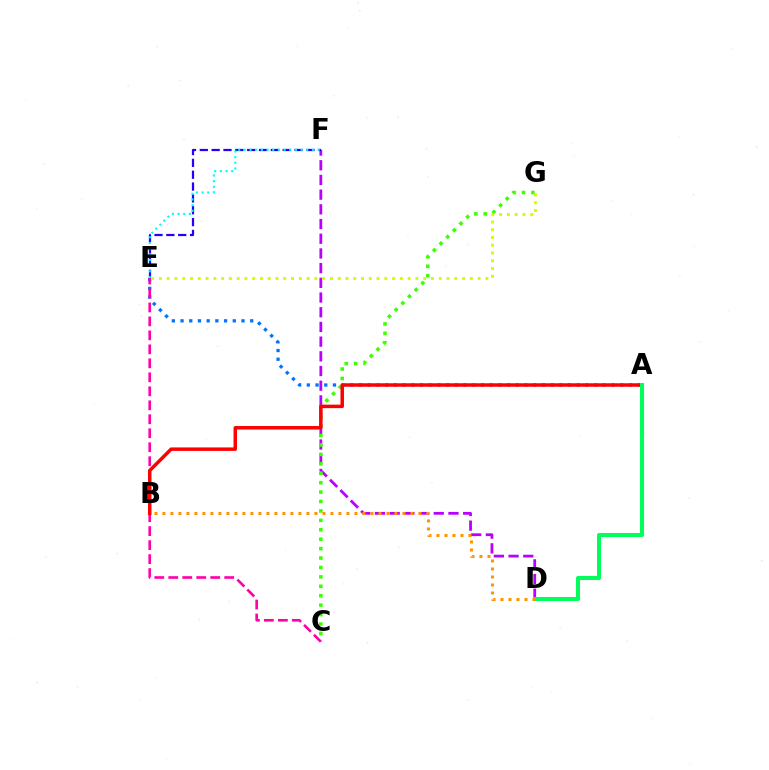{('D', 'F'): [{'color': '#b900ff', 'line_style': 'dashed', 'thickness': 2.0}], ('C', 'G'): [{'color': '#3dff00', 'line_style': 'dotted', 'thickness': 2.56}], ('E', 'F'): [{'color': '#2500ff', 'line_style': 'dashed', 'thickness': 1.61}, {'color': '#00fff6', 'line_style': 'dotted', 'thickness': 1.54}], ('A', 'E'): [{'color': '#0074ff', 'line_style': 'dotted', 'thickness': 2.37}], ('C', 'E'): [{'color': '#ff00ac', 'line_style': 'dashed', 'thickness': 1.9}], ('A', 'B'): [{'color': '#ff0000', 'line_style': 'solid', 'thickness': 2.51}], ('A', 'D'): [{'color': '#00ff5c', 'line_style': 'solid', 'thickness': 2.9}], ('E', 'G'): [{'color': '#d1ff00', 'line_style': 'dotted', 'thickness': 2.11}], ('B', 'D'): [{'color': '#ff9400', 'line_style': 'dotted', 'thickness': 2.17}]}